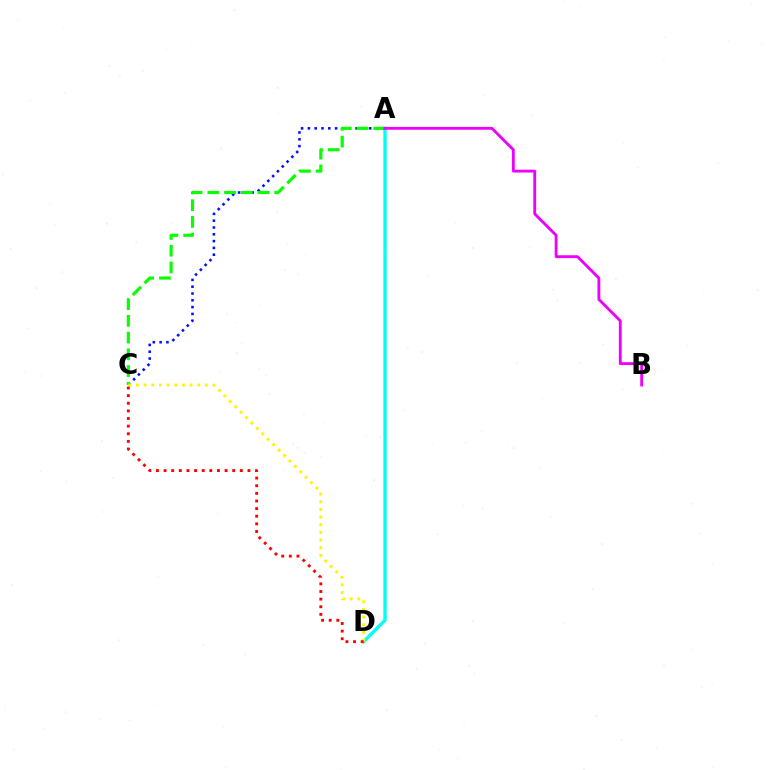{('A', 'D'): [{'color': '#00fff6', 'line_style': 'solid', 'thickness': 2.4}], ('A', 'C'): [{'color': '#0010ff', 'line_style': 'dotted', 'thickness': 1.85}, {'color': '#08ff00', 'line_style': 'dashed', 'thickness': 2.27}], ('C', 'D'): [{'color': '#fcf500', 'line_style': 'dotted', 'thickness': 2.08}, {'color': '#ff0000', 'line_style': 'dotted', 'thickness': 2.07}], ('A', 'B'): [{'color': '#ee00ff', 'line_style': 'solid', 'thickness': 2.05}]}